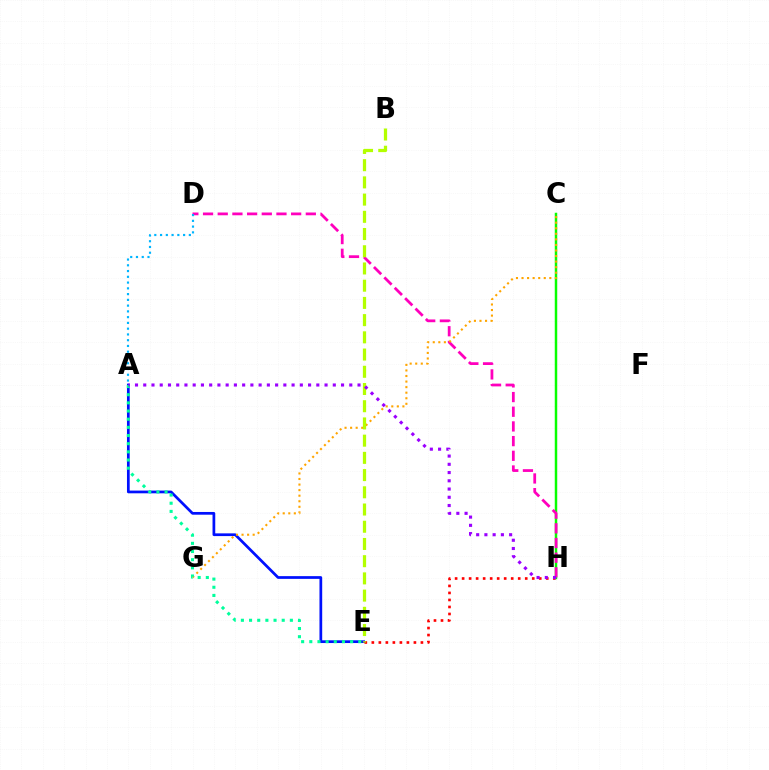{('A', 'E'): [{'color': '#0010ff', 'line_style': 'solid', 'thickness': 1.96}, {'color': '#00ff9d', 'line_style': 'dotted', 'thickness': 2.22}], ('C', 'H'): [{'color': '#08ff00', 'line_style': 'solid', 'thickness': 1.78}], ('E', 'H'): [{'color': '#ff0000', 'line_style': 'dotted', 'thickness': 1.91}], ('D', 'H'): [{'color': '#ff00bd', 'line_style': 'dashed', 'thickness': 1.99}], ('C', 'G'): [{'color': '#ffa500', 'line_style': 'dotted', 'thickness': 1.51}], ('B', 'E'): [{'color': '#b3ff00', 'line_style': 'dashed', 'thickness': 2.34}], ('A', 'D'): [{'color': '#00b5ff', 'line_style': 'dotted', 'thickness': 1.57}], ('A', 'H'): [{'color': '#9b00ff', 'line_style': 'dotted', 'thickness': 2.24}]}